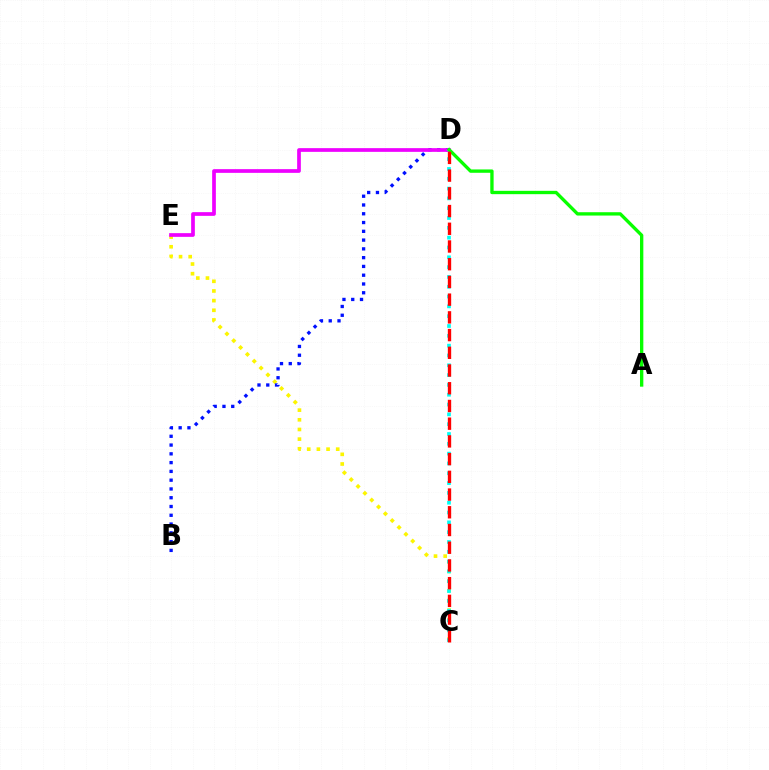{('C', 'E'): [{'color': '#fcf500', 'line_style': 'dotted', 'thickness': 2.63}], ('B', 'D'): [{'color': '#0010ff', 'line_style': 'dotted', 'thickness': 2.38}], ('D', 'E'): [{'color': '#ee00ff', 'line_style': 'solid', 'thickness': 2.66}], ('C', 'D'): [{'color': '#00fff6', 'line_style': 'dotted', 'thickness': 2.67}, {'color': '#ff0000', 'line_style': 'dashed', 'thickness': 2.41}], ('A', 'D'): [{'color': '#08ff00', 'line_style': 'solid', 'thickness': 2.4}]}